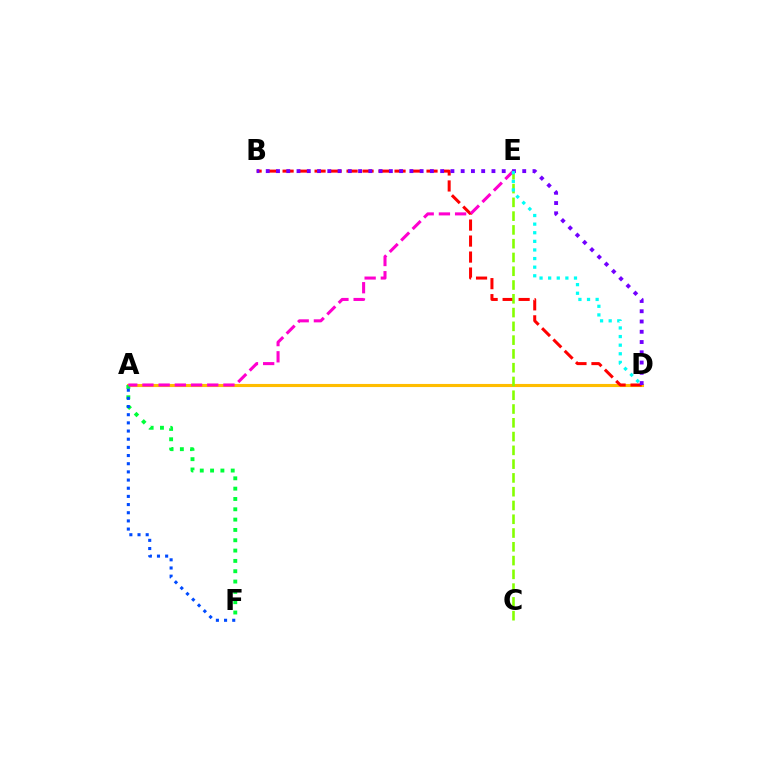{('A', 'D'): [{'color': '#ffbd00', 'line_style': 'solid', 'thickness': 2.24}], ('B', 'D'): [{'color': '#ff0000', 'line_style': 'dashed', 'thickness': 2.17}, {'color': '#7200ff', 'line_style': 'dotted', 'thickness': 2.79}], ('A', 'F'): [{'color': '#00ff39', 'line_style': 'dotted', 'thickness': 2.8}, {'color': '#004bff', 'line_style': 'dotted', 'thickness': 2.22}], ('C', 'E'): [{'color': '#84ff00', 'line_style': 'dashed', 'thickness': 1.87}], ('A', 'E'): [{'color': '#ff00cf', 'line_style': 'dashed', 'thickness': 2.2}], ('D', 'E'): [{'color': '#00fff6', 'line_style': 'dotted', 'thickness': 2.34}]}